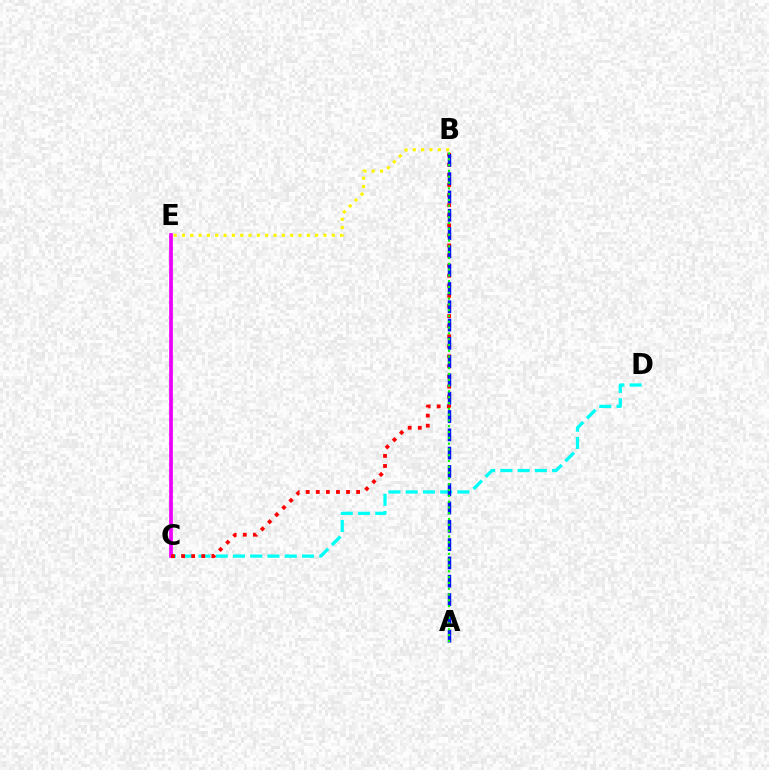{('C', 'D'): [{'color': '#00fff6', 'line_style': 'dashed', 'thickness': 2.34}], ('C', 'E'): [{'color': '#ee00ff', 'line_style': 'solid', 'thickness': 2.69}], ('B', 'C'): [{'color': '#ff0000', 'line_style': 'dotted', 'thickness': 2.74}], ('A', 'B'): [{'color': '#0010ff', 'line_style': 'dashed', 'thickness': 2.49}, {'color': '#08ff00', 'line_style': 'dotted', 'thickness': 1.58}], ('B', 'E'): [{'color': '#fcf500', 'line_style': 'dotted', 'thickness': 2.26}]}